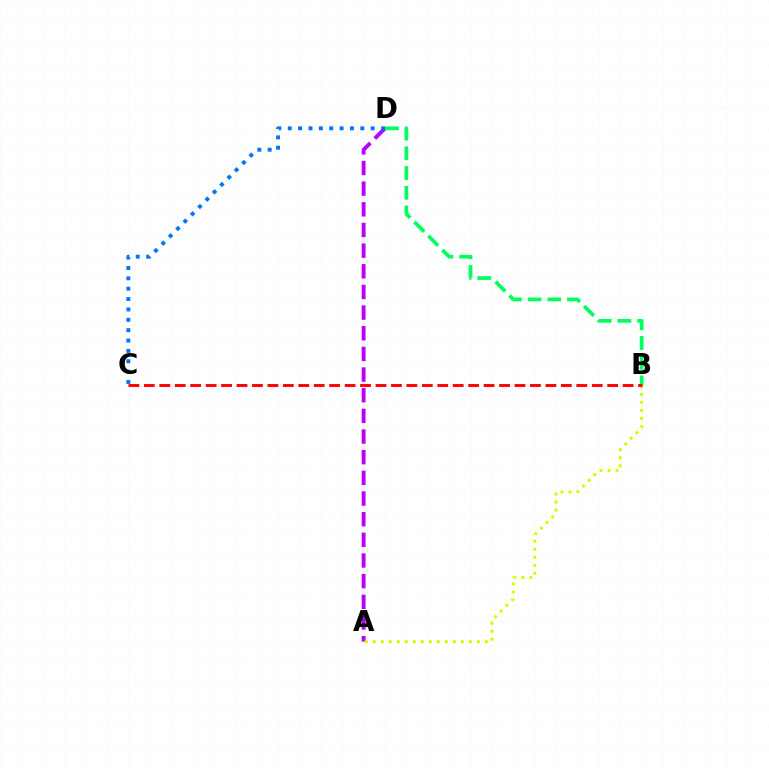{('A', 'D'): [{'color': '#b900ff', 'line_style': 'dashed', 'thickness': 2.81}], ('A', 'B'): [{'color': '#d1ff00', 'line_style': 'dotted', 'thickness': 2.18}], ('C', 'D'): [{'color': '#0074ff', 'line_style': 'dotted', 'thickness': 2.82}], ('B', 'D'): [{'color': '#00ff5c', 'line_style': 'dashed', 'thickness': 2.68}], ('B', 'C'): [{'color': '#ff0000', 'line_style': 'dashed', 'thickness': 2.1}]}